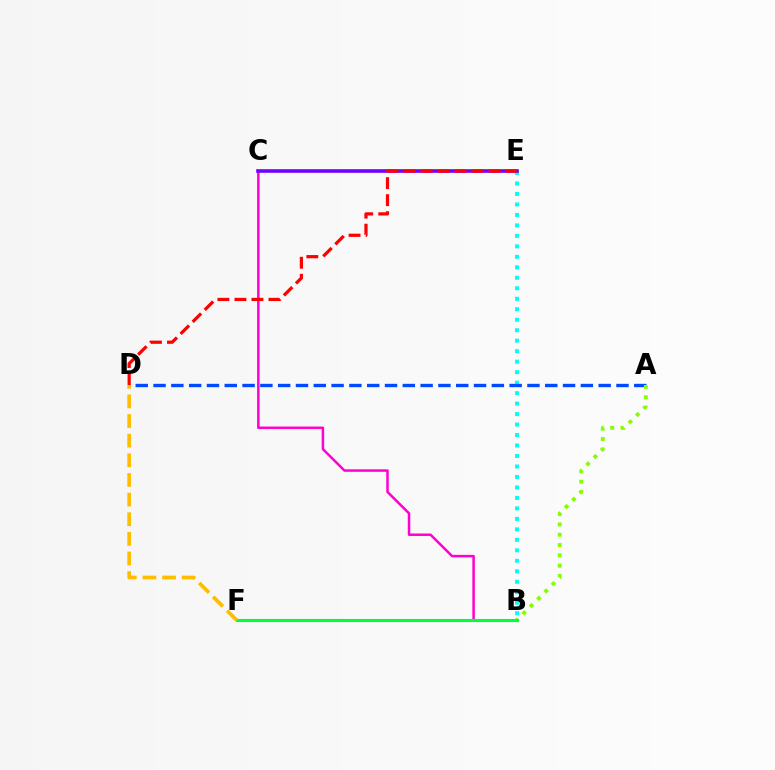{('B', 'E'): [{'color': '#00fff6', 'line_style': 'dotted', 'thickness': 2.85}], ('A', 'D'): [{'color': '#004bff', 'line_style': 'dashed', 'thickness': 2.42}], ('B', 'C'): [{'color': '#ff00cf', 'line_style': 'solid', 'thickness': 1.8}], ('C', 'E'): [{'color': '#7200ff', 'line_style': 'solid', 'thickness': 2.59}], ('A', 'B'): [{'color': '#84ff00', 'line_style': 'dotted', 'thickness': 2.81}], ('D', 'E'): [{'color': '#ff0000', 'line_style': 'dashed', 'thickness': 2.31}], ('B', 'F'): [{'color': '#00ff39', 'line_style': 'solid', 'thickness': 2.23}], ('D', 'F'): [{'color': '#ffbd00', 'line_style': 'dashed', 'thickness': 2.67}]}